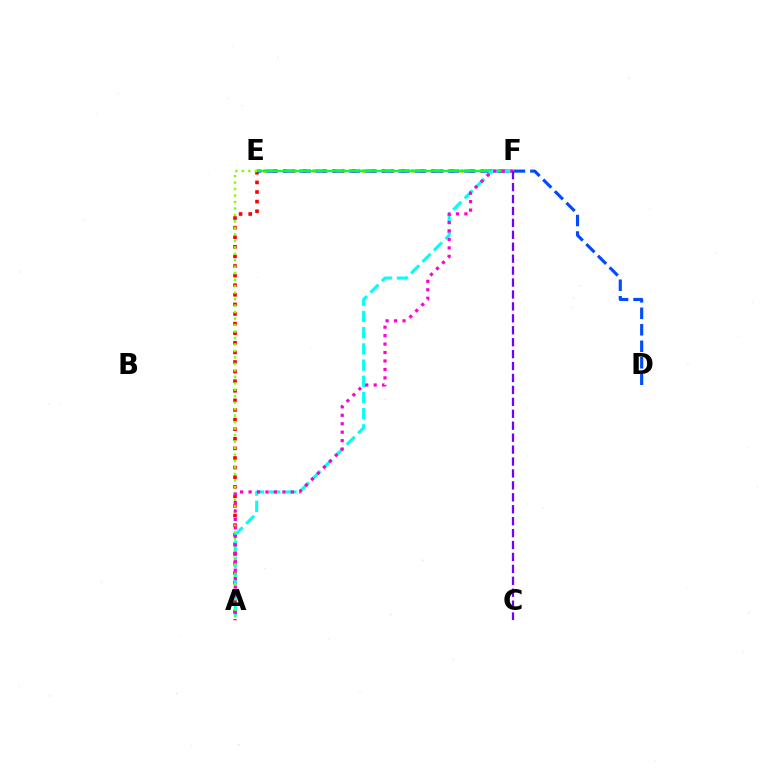{('E', 'F'): [{'color': '#ffbd00', 'line_style': 'dotted', 'thickness': 2.67}, {'color': '#00ff39', 'line_style': 'solid', 'thickness': 1.59}], ('A', 'E'): [{'color': '#ff0000', 'line_style': 'dotted', 'thickness': 2.61}, {'color': '#84ff00', 'line_style': 'dotted', 'thickness': 1.76}], ('D', 'E'): [{'color': '#004bff', 'line_style': 'dashed', 'thickness': 2.24}], ('A', 'F'): [{'color': '#00fff6', 'line_style': 'dashed', 'thickness': 2.2}, {'color': '#ff00cf', 'line_style': 'dotted', 'thickness': 2.3}], ('C', 'F'): [{'color': '#7200ff', 'line_style': 'dashed', 'thickness': 1.62}]}